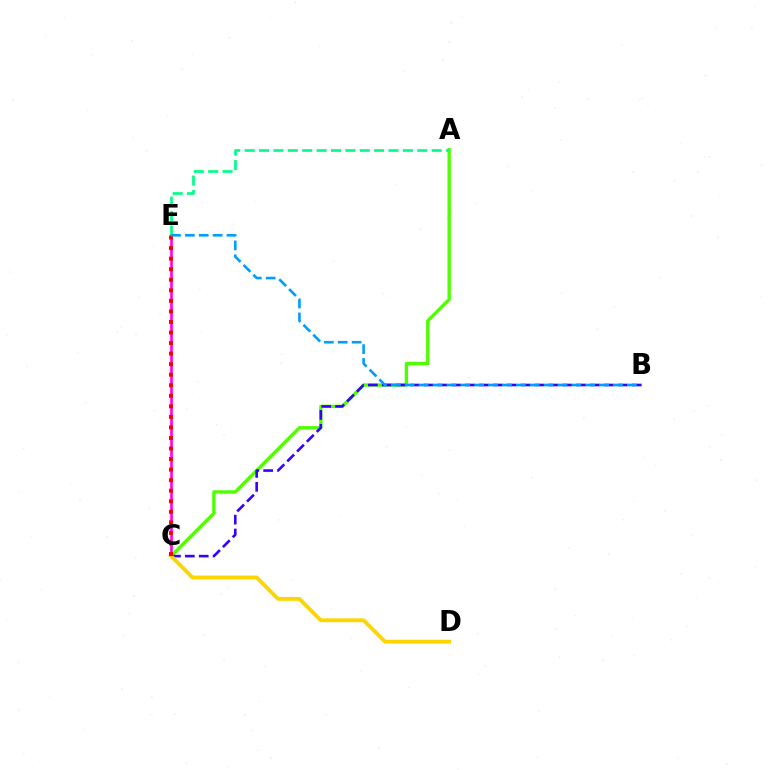{('C', 'E'): [{'color': '#ff00ed', 'line_style': 'solid', 'thickness': 1.9}, {'color': '#ff0000', 'line_style': 'dotted', 'thickness': 2.87}], ('A', 'C'): [{'color': '#4fff00', 'line_style': 'solid', 'thickness': 2.43}], ('A', 'E'): [{'color': '#00ff86', 'line_style': 'dashed', 'thickness': 1.95}], ('B', 'C'): [{'color': '#3700ff', 'line_style': 'dashed', 'thickness': 1.89}], ('C', 'D'): [{'color': '#ffd500', 'line_style': 'solid', 'thickness': 2.77}], ('B', 'E'): [{'color': '#009eff', 'line_style': 'dashed', 'thickness': 1.89}]}